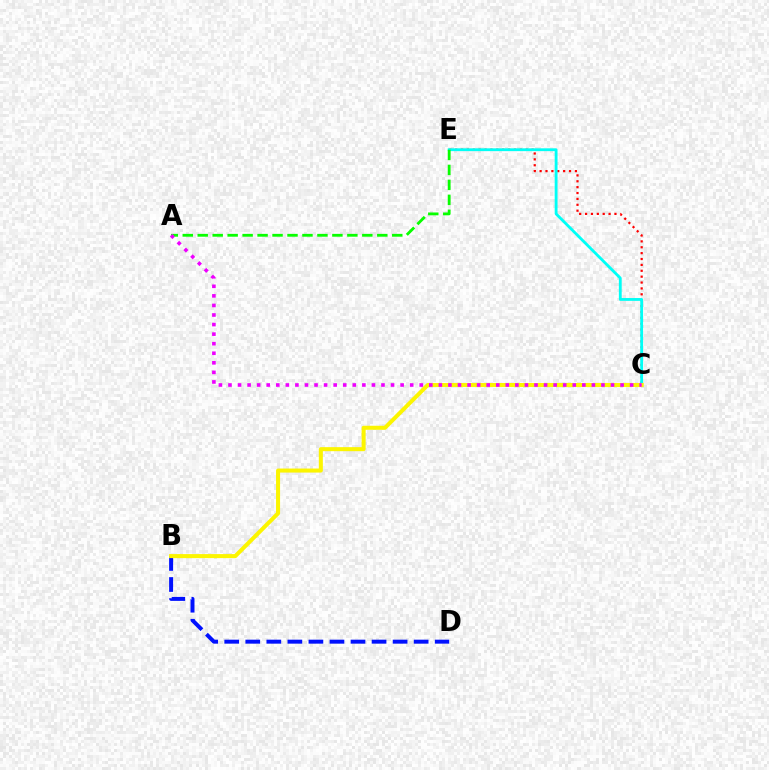{('C', 'E'): [{'color': '#ff0000', 'line_style': 'dotted', 'thickness': 1.6}, {'color': '#00fff6', 'line_style': 'solid', 'thickness': 2.04}], ('A', 'E'): [{'color': '#08ff00', 'line_style': 'dashed', 'thickness': 2.03}], ('B', 'D'): [{'color': '#0010ff', 'line_style': 'dashed', 'thickness': 2.86}], ('B', 'C'): [{'color': '#fcf500', 'line_style': 'solid', 'thickness': 2.91}], ('A', 'C'): [{'color': '#ee00ff', 'line_style': 'dotted', 'thickness': 2.6}]}